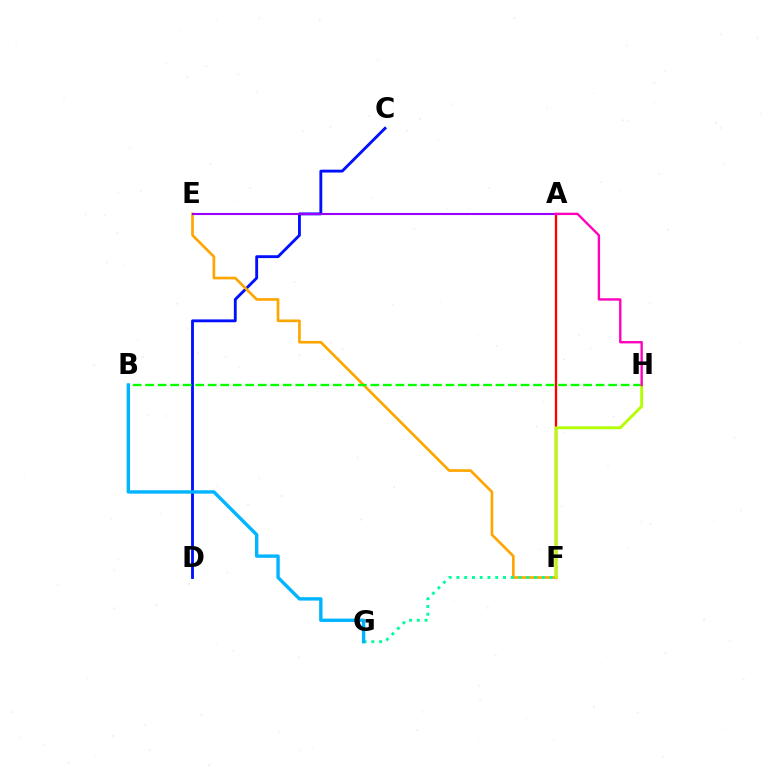{('C', 'D'): [{'color': '#0010ff', 'line_style': 'solid', 'thickness': 2.06}], ('E', 'F'): [{'color': '#ffa500', 'line_style': 'solid', 'thickness': 1.92}], ('B', 'H'): [{'color': '#08ff00', 'line_style': 'dashed', 'thickness': 1.7}], ('A', 'F'): [{'color': '#ff0000', 'line_style': 'solid', 'thickness': 1.67}], ('F', 'H'): [{'color': '#b3ff00', 'line_style': 'solid', 'thickness': 2.07}], ('A', 'E'): [{'color': '#9b00ff', 'line_style': 'solid', 'thickness': 1.5}], ('F', 'G'): [{'color': '#00ff9d', 'line_style': 'dotted', 'thickness': 2.11}], ('B', 'G'): [{'color': '#00b5ff', 'line_style': 'solid', 'thickness': 2.44}], ('A', 'H'): [{'color': '#ff00bd', 'line_style': 'solid', 'thickness': 1.7}]}